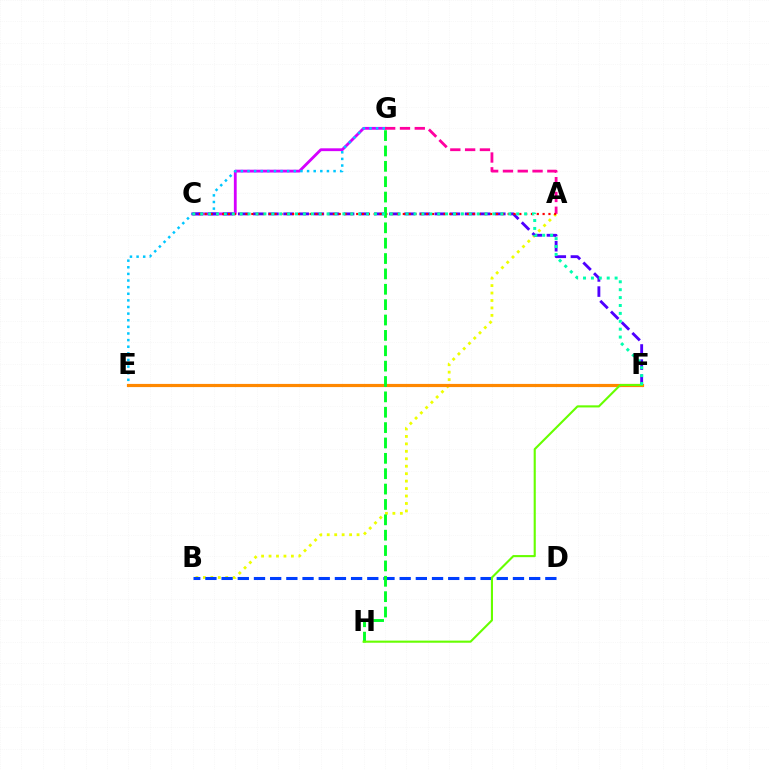{('A', 'B'): [{'color': '#eeff00', 'line_style': 'dotted', 'thickness': 2.02}], ('B', 'D'): [{'color': '#003fff', 'line_style': 'dashed', 'thickness': 2.2}], ('C', 'G'): [{'color': '#d600ff', 'line_style': 'solid', 'thickness': 2.03}], ('A', 'G'): [{'color': '#ff00a0', 'line_style': 'dashed', 'thickness': 2.01}], ('E', 'G'): [{'color': '#00c7ff', 'line_style': 'dotted', 'thickness': 1.8}], ('C', 'F'): [{'color': '#4f00ff', 'line_style': 'dashed', 'thickness': 2.05}, {'color': '#00ffaf', 'line_style': 'dotted', 'thickness': 2.15}], ('E', 'F'): [{'color': '#ff8800', 'line_style': 'solid', 'thickness': 2.28}], ('A', 'C'): [{'color': '#ff0000', 'line_style': 'dotted', 'thickness': 1.58}], ('G', 'H'): [{'color': '#00ff27', 'line_style': 'dashed', 'thickness': 2.09}], ('F', 'H'): [{'color': '#66ff00', 'line_style': 'solid', 'thickness': 1.52}]}